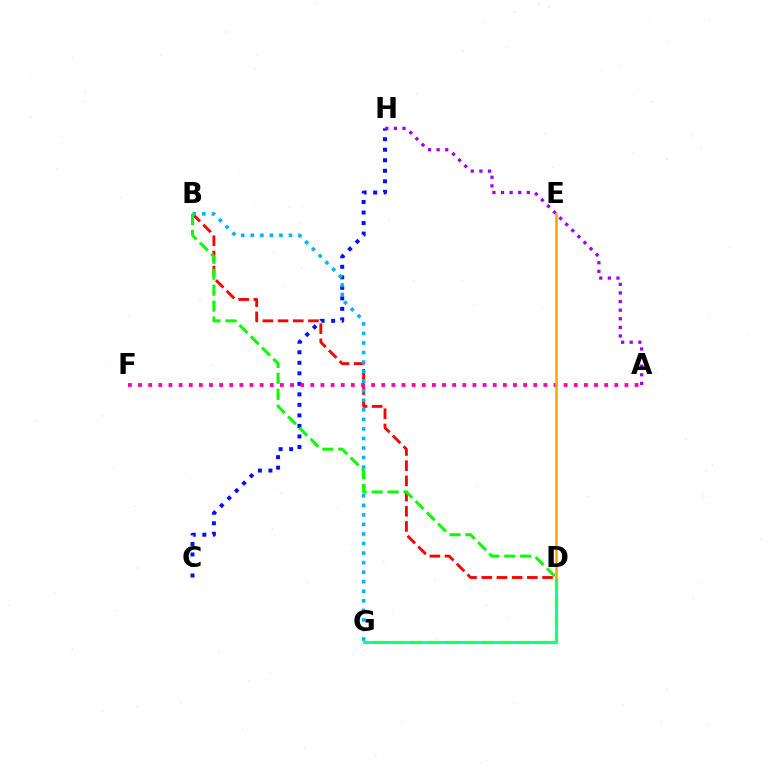{('D', 'G'): [{'color': '#b3ff00', 'line_style': 'dashed', 'thickness': 2.45}, {'color': '#00ff9d', 'line_style': 'solid', 'thickness': 2.09}], ('C', 'H'): [{'color': '#0010ff', 'line_style': 'dotted', 'thickness': 2.86}], ('B', 'D'): [{'color': '#ff0000', 'line_style': 'dashed', 'thickness': 2.06}, {'color': '#08ff00', 'line_style': 'dashed', 'thickness': 2.16}], ('B', 'G'): [{'color': '#00b5ff', 'line_style': 'dotted', 'thickness': 2.59}], ('A', 'F'): [{'color': '#ff00bd', 'line_style': 'dotted', 'thickness': 2.75}], ('D', 'E'): [{'color': '#ffa500', 'line_style': 'solid', 'thickness': 1.83}], ('A', 'H'): [{'color': '#9b00ff', 'line_style': 'dotted', 'thickness': 2.34}]}